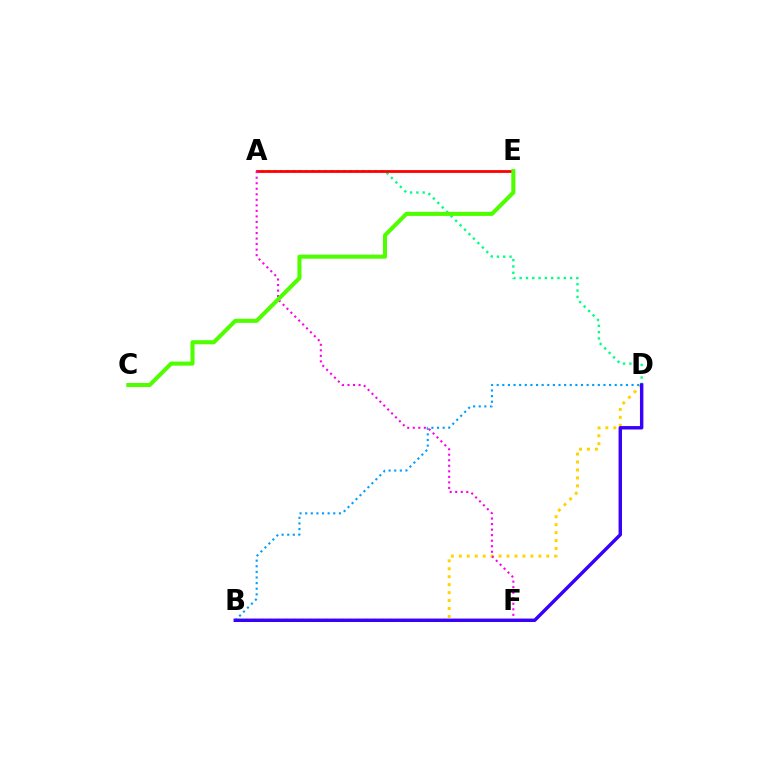{('B', 'D'): [{'color': '#ffd500', 'line_style': 'dotted', 'thickness': 2.16}, {'color': '#009eff', 'line_style': 'dotted', 'thickness': 1.53}, {'color': '#3700ff', 'line_style': 'solid', 'thickness': 2.46}], ('A', 'D'): [{'color': '#00ff86', 'line_style': 'dotted', 'thickness': 1.71}], ('A', 'E'): [{'color': '#ff0000', 'line_style': 'solid', 'thickness': 2.02}], ('A', 'F'): [{'color': '#ff00ed', 'line_style': 'dotted', 'thickness': 1.5}], ('C', 'E'): [{'color': '#4fff00', 'line_style': 'solid', 'thickness': 2.93}]}